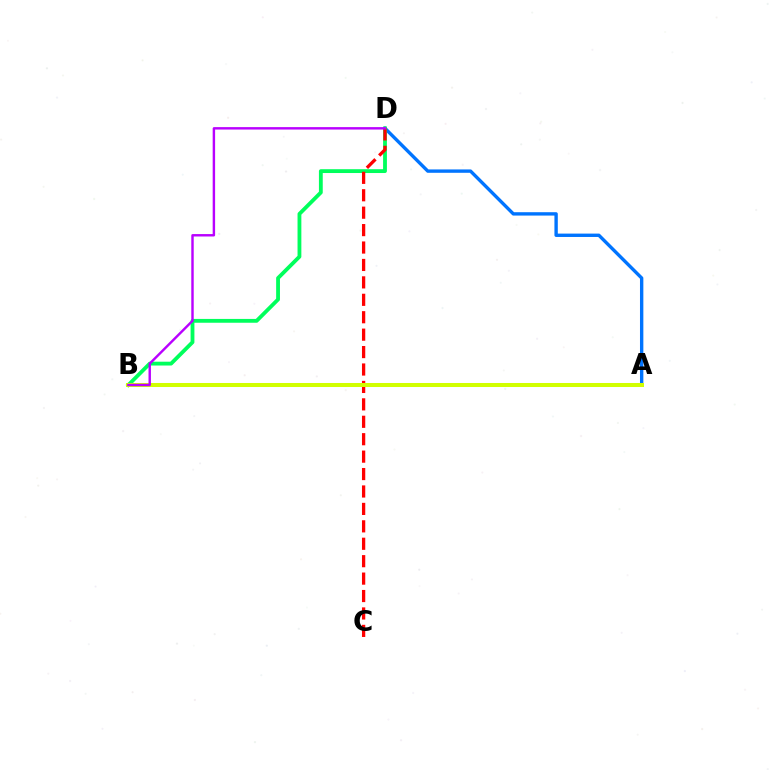{('A', 'D'): [{'color': '#0074ff', 'line_style': 'solid', 'thickness': 2.43}], ('B', 'D'): [{'color': '#00ff5c', 'line_style': 'solid', 'thickness': 2.75}, {'color': '#b900ff', 'line_style': 'solid', 'thickness': 1.75}], ('C', 'D'): [{'color': '#ff0000', 'line_style': 'dashed', 'thickness': 2.37}], ('A', 'B'): [{'color': '#d1ff00', 'line_style': 'solid', 'thickness': 2.9}]}